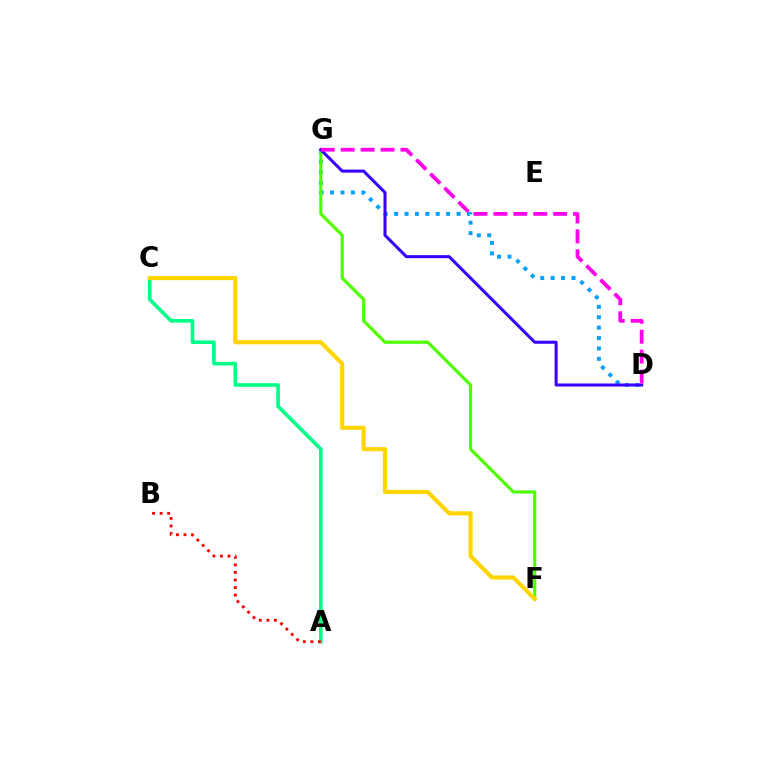{('D', 'G'): [{'color': '#009eff', 'line_style': 'dotted', 'thickness': 2.83}, {'color': '#3700ff', 'line_style': 'solid', 'thickness': 2.19}, {'color': '#ff00ed', 'line_style': 'dashed', 'thickness': 2.71}], ('A', 'C'): [{'color': '#00ff86', 'line_style': 'solid', 'thickness': 2.61}], ('F', 'G'): [{'color': '#4fff00', 'line_style': 'solid', 'thickness': 2.28}], ('A', 'B'): [{'color': '#ff0000', 'line_style': 'dotted', 'thickness': 2.05}], ('C', 'F'): [{'color': '#ffd500', 'line_style': 'solid', 'thickness': 2.99}]}